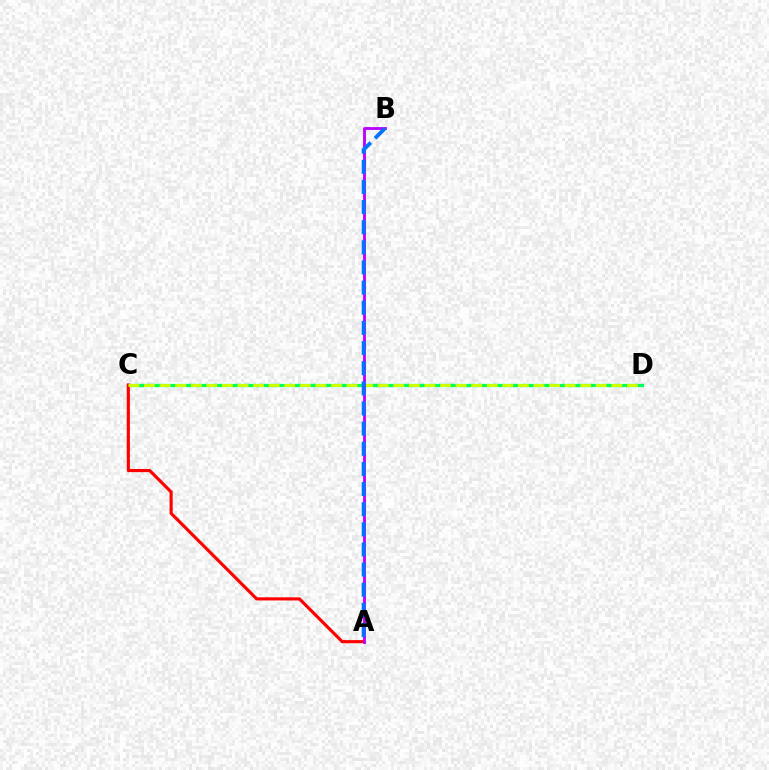{('C', 'D'): [{'color': '#00ff5c', 'line_style': 'solid', 'thickness': 2.34}, {'color': '#d1ff00', 'line_style': 'dashed', 'thickness': 2.12}], ('A', 'C'): [{'color': '#ff0000', 'line_style': 'solid', 'thickness': 2.26}], ('A', 'B'): [{'color': '#b900ff', 'line_style': 'solid', 'thickness': 2.04}, {'color': '#0074ff', 'line_style': 'dashed', 'thickness': 2.74}]}